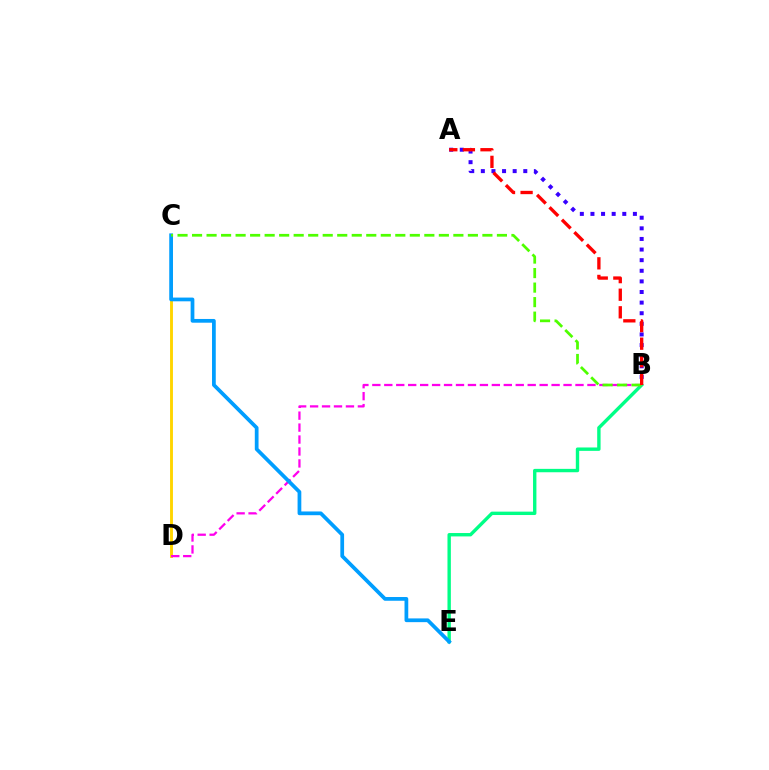{('A', 'B'): [{'color': '#3700ff', 'line_style': 'dotted', 'thickness': 2.88}, {'color': '#ff0000', 'line_style': 'dashed', 'thickness': 2.39}], ('B', 'E'): [{'color': '#00ff86', 'line_style': 'solid', 'thickness': 2.44}], ('C', 'D'): [{'color': '#ffd500', 'line_style': 'solid', 'thickness': 2.08}], ('B', 'D'): [{'color': '#ff00ed', 'line_style': 'dashed', 'thickness': 1.62}], ('C', 'E'): [{'color': '#009eff', 'line_style': 'solid', 'thickness': 2.69}], ('B', 'C'): [{'color': '#4fff00', 'line_style': 'dashed', 'thickness': 1.97}]}